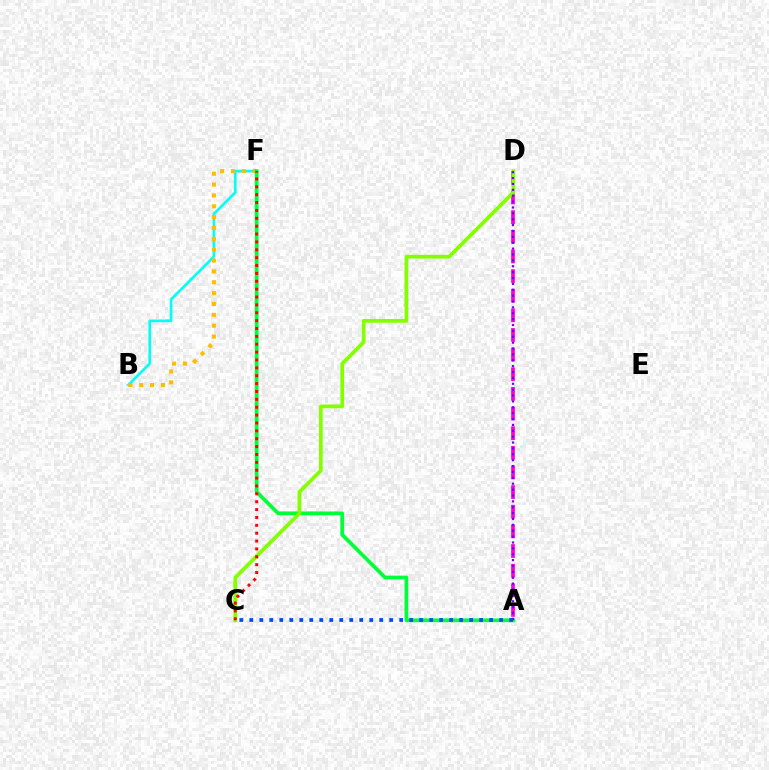{('B', 'F'): [{'color': '#00fff6', 'line_style': 'solid', 'thickness': 1.9}, {'color': '#ffbd00', 'line_style': 'dotted', 'thickness': 2.95}], ('A', 'F'): [{'color': '#00ff39', 'line_style': 'solid', 'thickness': 2.68}], ('A', 'D'): [{'color': '#ff00cf', 'line_style': 'dashed', 'thickness': 2.67}, {'color': '#7200ff', 'line_style': 'dotted', 'thickness': 1.6}], ('C', 'D'): [{'color': '#84ff00', 'line_style': 'solid', 'thickness': 2.69}], ('C', 'F'): [{'color': '#ff0000', 'line_style': 'dotted', 'thickness': 2.14}], ('A', 'C'): [{'color': '#004bff', 'line_style': 'dotted', 'thickness': 2.72}]}